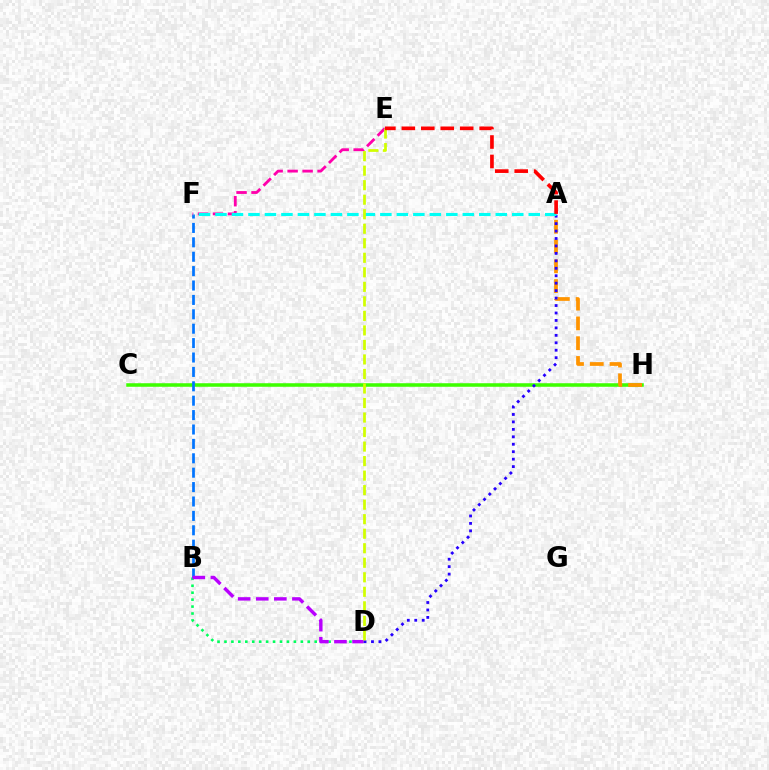{('B', 'D'): [{'color': '#00ff5c', 'line_style': 'dotted', 'thickness': 1.89}, {'color': '#b900ff', 'line_style': 'dashed', 'thickness': 2.46}], ('C', 'H'): [{'color': '#3dff00', 'line_style': 'solid', 'thickness': 2.55}], ('A', 'H'): [{'color': '#ff9400', 'line_style': 'dashed', 'thickness': 2.69}], ('A', 'D'): [{'color': '#2500ff', 'line_style': 'dotted', 'thickness': 2.02}], ('B', 'F'): [{'color': '#0074ff', 'line_style': 'dashed', 'thickness': 1.96}], ('E', 'F'): [{'color': '#ff00ac', 'line_style': 'dashed', 'thickness': 2.04}], ('A', 'F'): [{'color': '#00fff6', 'line_style': 'dashed', 'thickness': 2.24}], ('D', 'E'): [{'color': '#d1ff00', 'line_style': 'dashed', 'thickness': 1.97}], ('A', 'E'): [{'color': '#ff0000', 'line_style': 'dashed', 'thickness': 2.64}]}